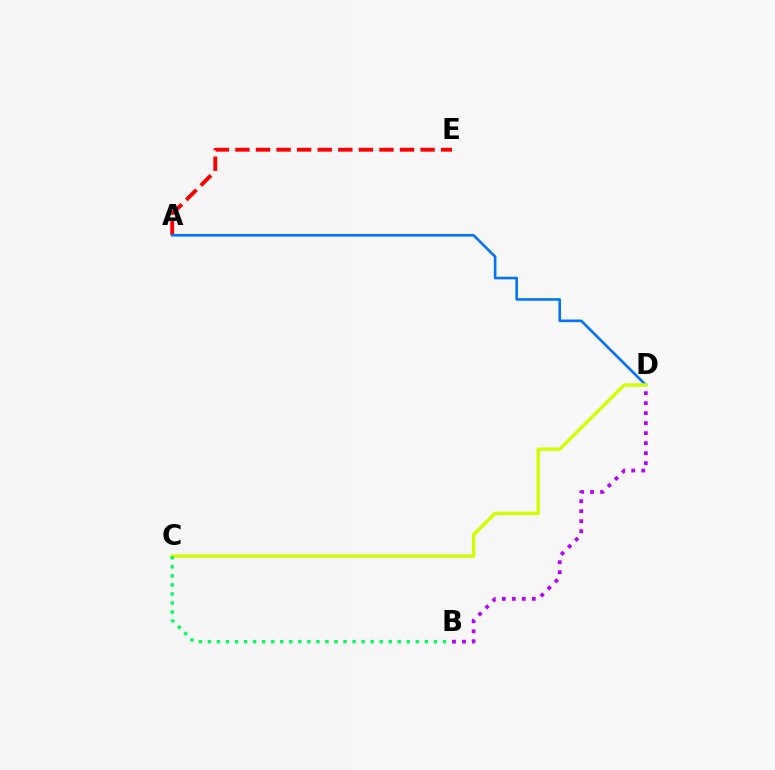{('A', 'E'): [{'color': '#ff0000', 'line_style': 'dashed', 'thickness': 2.8}], ('A', 'D'): [{'color': '#0074ff', 'line_style': 'solid', 'thickness': 1.88}], ('C', 'D'): [{'color': '#d1ff00', 'line_style': 'solid', 'thickness': 2.47}], ('B', 'C'): [{'color': '#00ff5c', 'line_style': 'dotted', 'thickness': 2.46}], ('B', 'D'): [{'color': '#b900ff', 'line_style': 'dotted', 'thickness': 2.72}]}